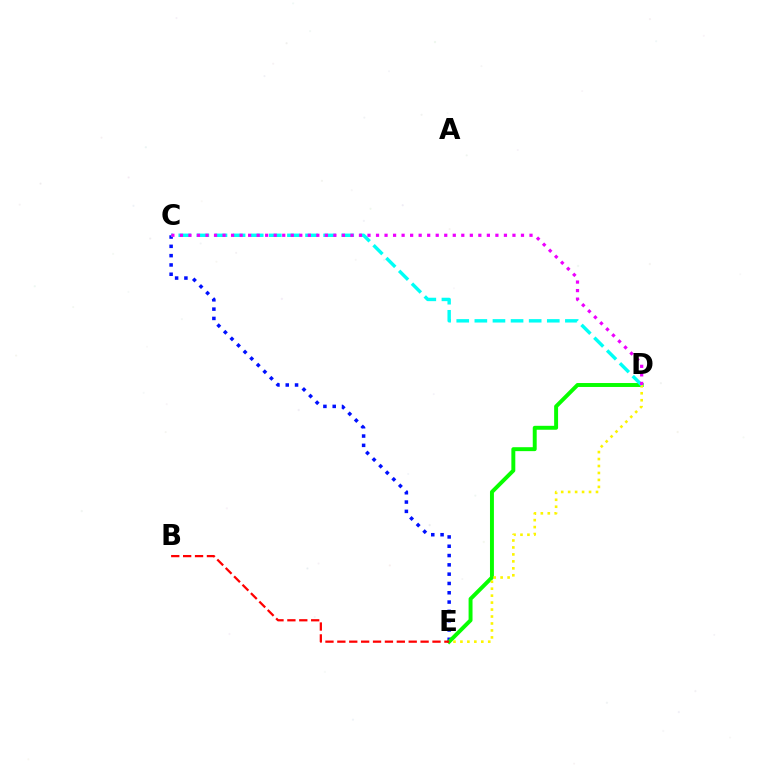{('C', 'E'): [{'color': '#0010ff', 'line_style': 'dotted', 'thickness': 2.53}], ('D', 'E'): [{'color': '#08ff00', 'line_style': 'solid', 'thickness': 2.84}, {'color': '#fcf500', 'line_style': 'dotted', 'thickness': 1.89}], ('B', 'E'): [{'color': '#ff0000', 'line_style': 'dashed', 'thickness': 1.62}], ('C', 'D'): [{'color': '#00fff6', 'line_style': 'dashed', 'thickness': 2.46}, {'color': '#ee00ff', 'line_style': 'dotted', 'thickness': 2.32}]}